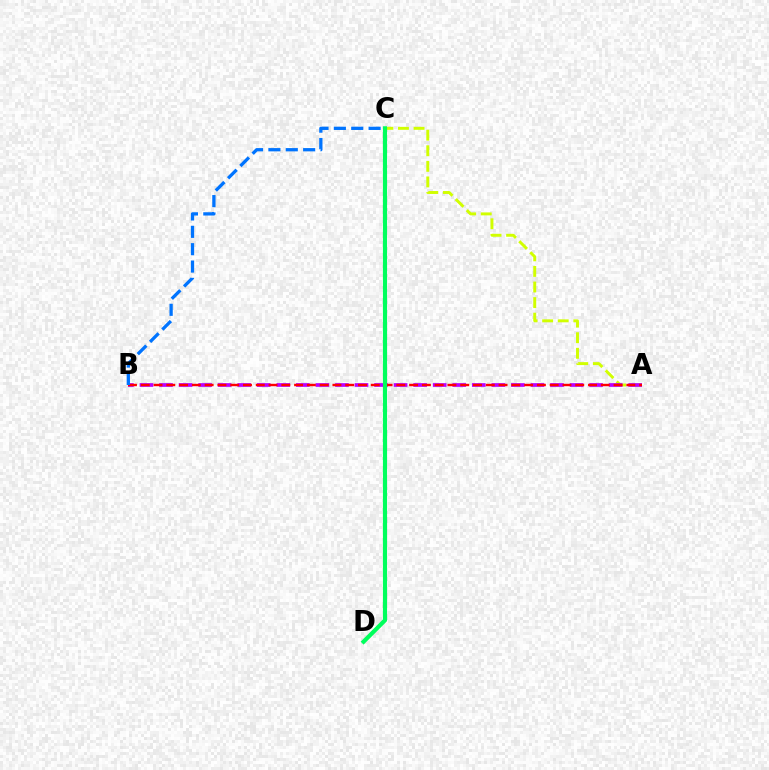{('A', 'C'): [{'color': '#d1ff00', 'line_style': 'dashed', 'thickness': 2.12}], ('A', 'B'): [{'color': '#b900ff', 'line_style': 'dashed', 'thickness': 2.66}, {'color': '#ff0000', 'line_style': 'dashed', 'thickness': 1.74}], ('B', 'C'): [{'color': '#0074ff', 'line_style': 'dashed', 'thickness': 2.36}], ('C', 'D'): [{'color': '#00ff5c', 'line_style': 'solid', 'thickness': 2.99}]}